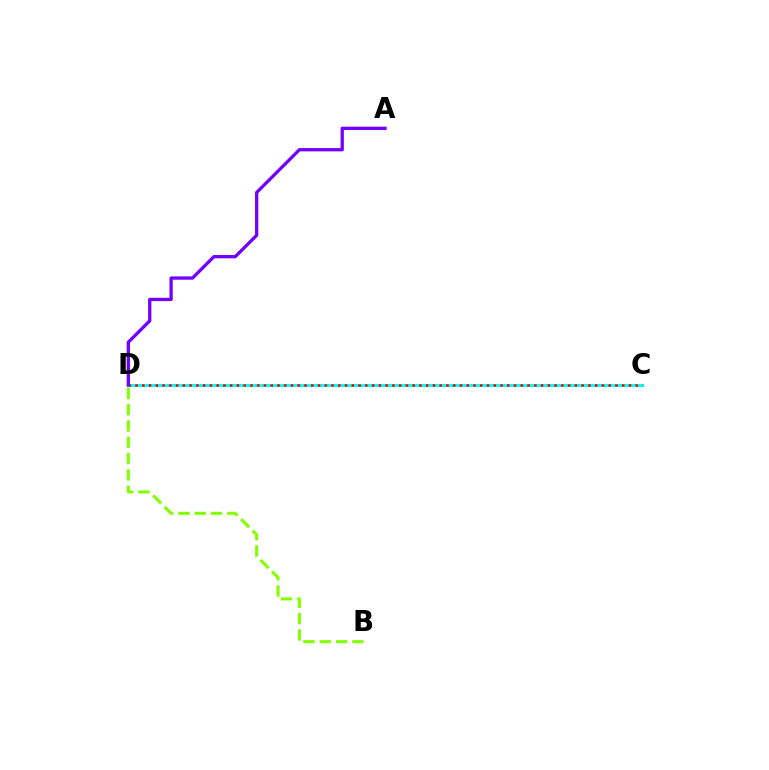{('B', 'D'): [{'color': '#84ff00', 'line_style': 'dashed', 'thickness': 2.22}], ('C', 'D'): [{'color': '#00fff6', 'line_style': 'solid', 'thickness': 2.21}, {'color': '#ff0000', 'line_style': 'dotted', 'thickness': 1.84}], ('A', 'D'): [{'color': '#7200ff', 'line_style': 'solid', 'thickness': 2.37}]}